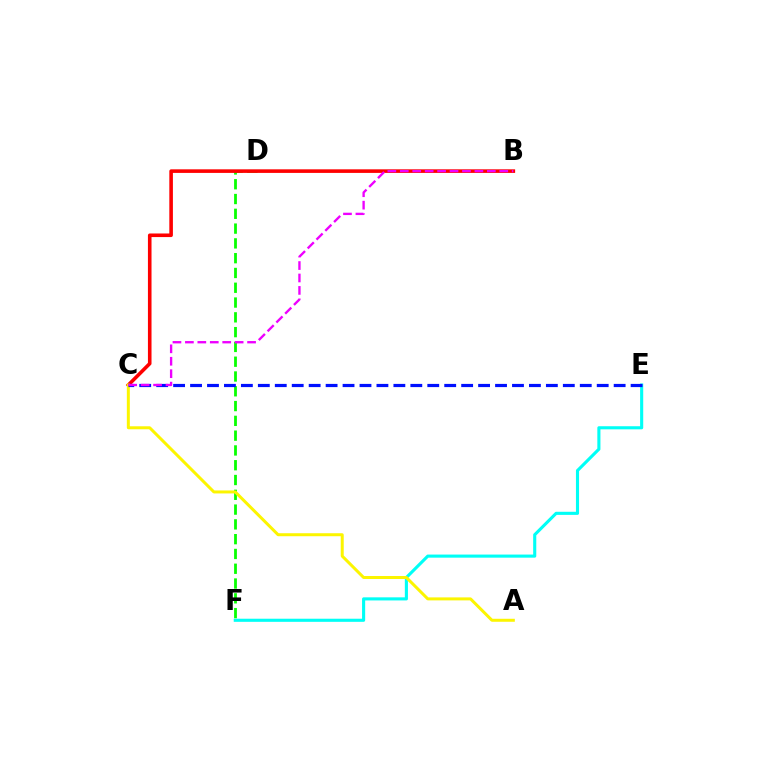{('E', 'F'): [{'color': '#00fff6', 'line_style': 'solid', 'thickness': 2.24}], ('D', 'F'): [{'color': '#08ff00', 'line_style': 'dashed', 'thickness': 2.01}], ('B', 'C'): [{'color': '#ff0000', 'line_style': 'solid', 'thickness': 2.59}, {'color': '#ee00ff', 'line_style': 'dashed', 'thickness': 1.69}], ('A', 'C'): [{'color': '#fcf500', 'line_style': 'solid', 'thickness': 2.15}], ('C', 'E'): [{'color': '#0010ff', 'line_style': 'dashed', 'thickness': 2.3}]}